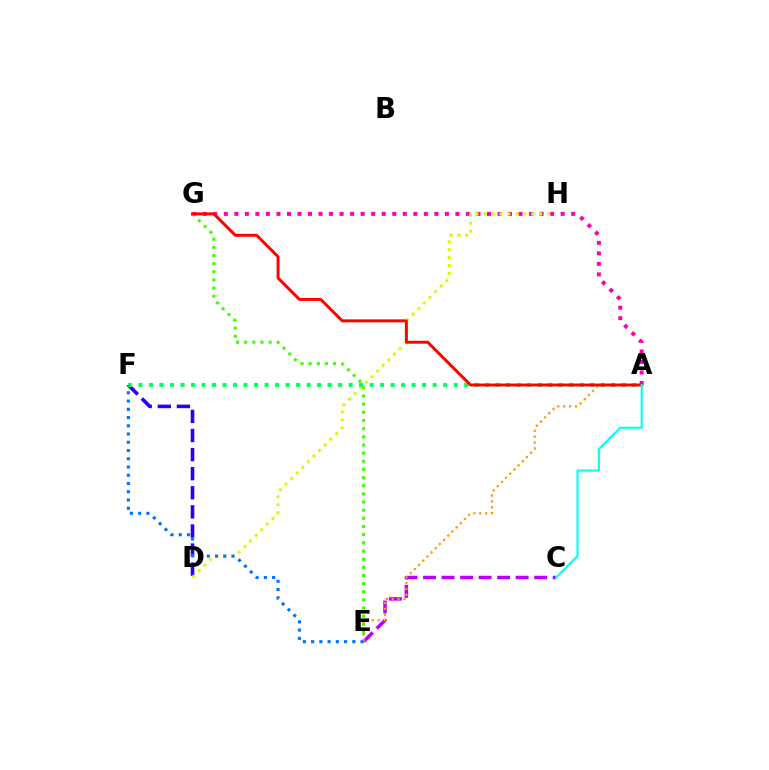{('C', 'E'): [{'color': '#b900ff', 'line_style': 'dashed', 'thickness': 2.52}], ('D', 'F'): [{'color': '#2500ff', 'line_style': 'dashed', 'thickness': 2.59}], ('A', 'G'): [{'color': '#ff00ac', 'line_style': 'dotted', 'thickness': 2.86}, {'color': '#ff0000', 'line_style': 'solid', 'thickness': 2.13}], ('E', 'G'): [{'color': '#3dff00', 'line_style': 'dotted', 'thickness': 2.21}], ('D', 'H'): [{'color': '#d1ff00', 'line_style': 'dotted', 'thickness': 2.16}], ('A', 'F'): [{'color': '#00ff5c', 'line_style': 'dotted', 'thickness': 2.85}], ('A', 'E'): [{'color': '#ff9400', 'line_style': 'dotted', 'thickness': 1.6}], ('E', 'F'): [{'color': '#0074ff', 'line_style': 'dotted', 'thickness': 2.24}], ('A', 'C'): [{'color': '#00fff6', 'line_style': 'solid', 'thickness': 1.51}]}